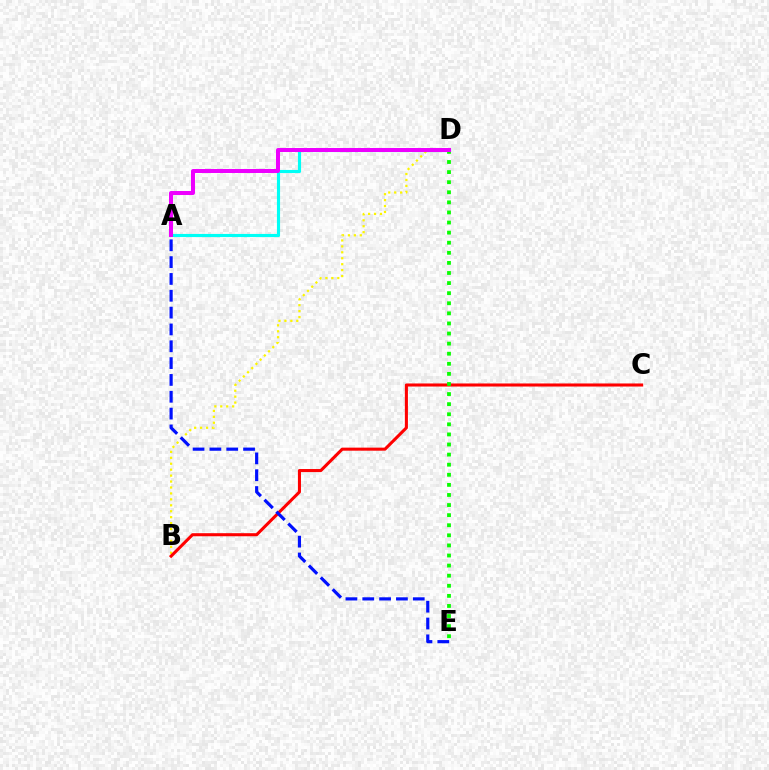{('B', 'D'): [{'color': '#fcf500', 'line_style': 'dotted', 'thickness': 1.61}], ('A', 'D'): [{'color': '#00fff6', 'line_style': 'solid', 'thickness': 2.25}, {'color': '#ee00ff', 'line_style': 'solid', 'thickness': 2.87}], ('B', 'C'): [{'color': '#ff0000', 'line_style': 'solid', 'thickness': 2.2}], ('D', 'E'): [{'color': '#08ff00', 'line_style': 'dotted', 'thickness': 2.74}], ('A', 'E'): [{'color': '#0010ff', 'line_style': 'dashed', 'thickness': 2.29}]}